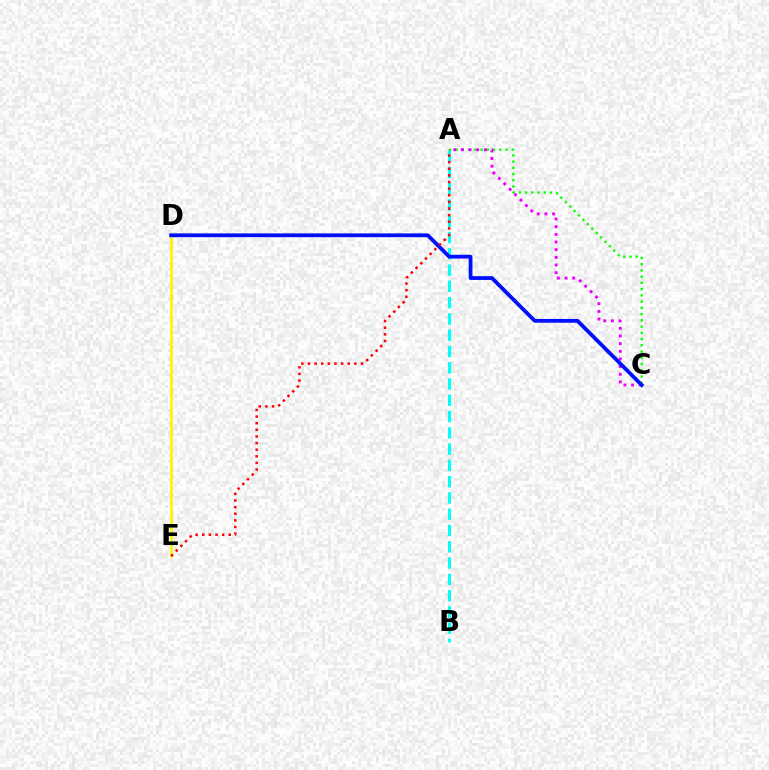{('D', 'E'): [{'color': '#fcf500', 'line_style': 'solid', 'thickness': 1.92}], ('A', 'C'): [{'color': '#08ff00', 'line_style': 'dotted', 'thickness': 1.69}, {'color': '#ee00ff', 'line_style': 'dotted', 'thickness': 2.08}], ('A', 'B'): [{'color': '#00fff6', 'line_style': 'dashed', 'thickness': 2.21}], ('C', 'D'): [{'color': '#0010ff', 'line_style': 'solid', 'thickness': 2.72}], ('A', 'E'): [{'color': '#ff0000', 'line_style': 'dotted', 'thickness': 1.8}]}